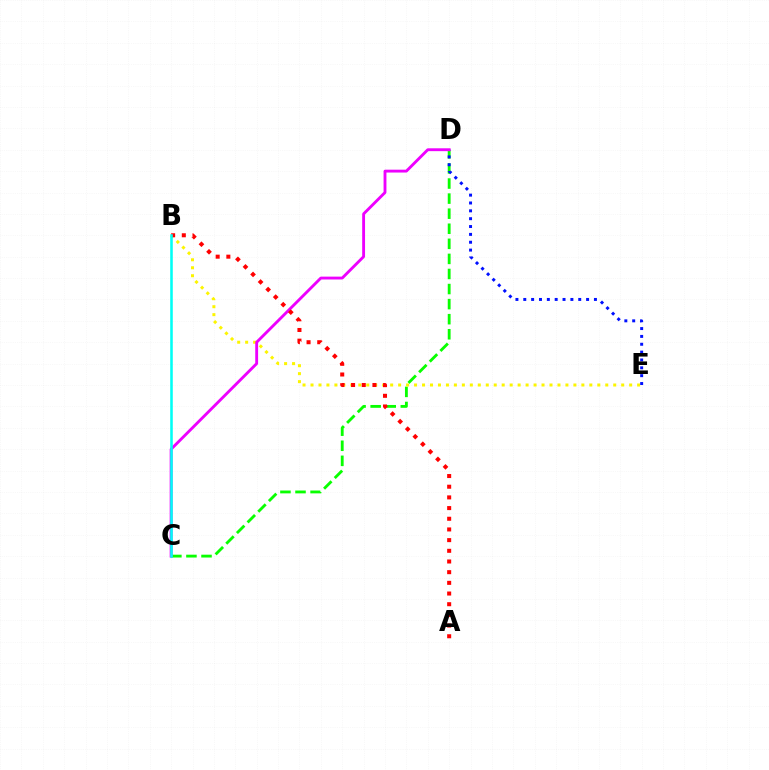{('C', 'D'): [{'color': '#08ff00', 'line_style': 'dashed', 'thickness': 2.05}, {'color': '#ee00ff', 'line_style': 'solid', 'thickness': 2.06}], ('B', 'E'): [{'color': '#fcf500', 'line_style': 'dotted', 'thickness': 2.16}], ('D', 'E'): [{'color': '#0010ff', 'line_style': 'dotted', 'thickness': 2.13}], ('A', 'B'): [{'color': '#ff0000', 'line_style': 'dotted', 'thickness': 2.9}], ('B', 'C'): [{'color': '#00fff6', 'line_style': 'solid', 'thickness': 1.84}]}